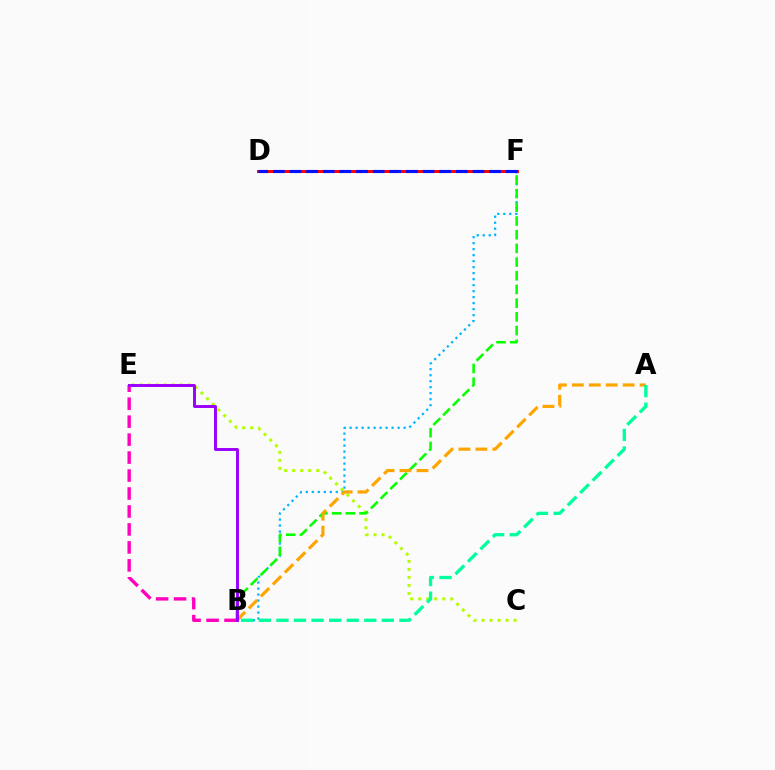{('C', 'E'): [{'color': '#b3ff00', 'line_style': 'dotted', 'thickness': 2.18}], ('B', 'F'): [{'color': '#00b5ff', 'line_style': 'dotted', 'thickness': 1.63}, {'color': '#08ff00', 'line_style': 'dashed', 'thickness': 1.86}], ('A', 'B'): [{'color': '#ffa500', 'line_style': 'dashed', 'thickness': 2.3}, {'color': '#00ff9d', 'line_style': 'dashed', 'thickness': 2.39}], ('D', 'F'): [{'color': '#ff0000', 'line_style': 'solid', 'thickness': 2.14}, {'color': '#0010ff', 'line_style': 'dashed', 'thickness': 2.26}], ('B', 'E'): [{'color': '#ff00bd', 'line_style': 'dashed', 'thickness': 2.44}, {'color': '#9b00ff', 'line_style': 'solid', 'thickness': 2.13}]}